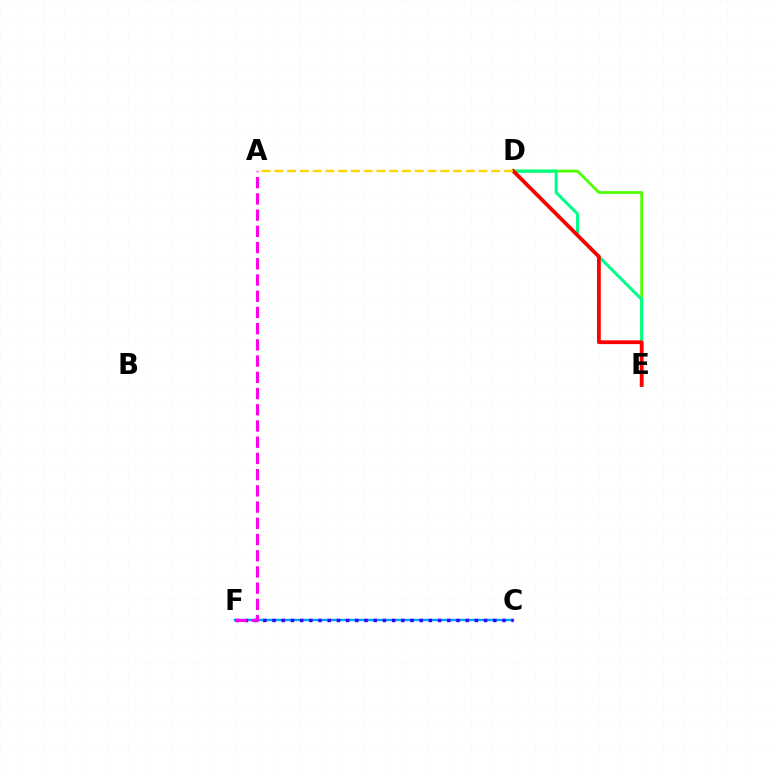{('C', 'F'): [{'color': '#009eff', 'line_style': 'solid', 'thickness': 1.75}, {'color': '#3700ff', 'line_style': 'dotted', 'thickness': 2.5}], ('D', 'E'): [{'color': '#4fff00', 'line_style': 'solid', 'thickness': 1.99}, {'color': '#00ff86', 'line_style': 'solid', 'thickness': 2.18}, {'color': '#ff0000', 'line_style': 'solid', 'thickness': 2.72}], ('A', 'D'): [{'color': '#ffd500', 'line_style': 'dashed', 'thickness': 1.73}], ('A', 'F'): [{'color': '#ff00ed', 'line_style': 'dashed', 'thickness': 2.2}]}